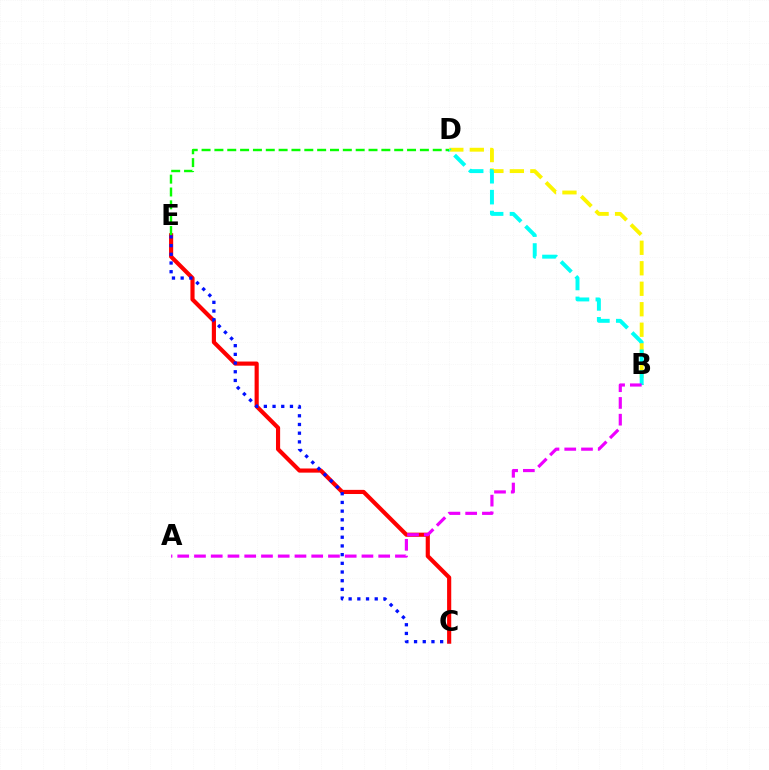{('B', 'D'): [{'color': '#fcf500', 'line_style': 'dashed', 'thickness': 2.78}, {'color': '#00fff6', 'line_style': 'dashed', 'thickness': 2.84}], ('C', 'E'): [{'color': '#ff0000', 'line_style': 'solid', 'thickness': 2.98}, {'color': '#0010ff', 'line_style': 'dotted', 'thickness': 2.36}], ('D', 'E'): [{'color': '#08ff00', 'line_style': 'dashed', 'thickness': 1.74}], ('A', 'B'): [{'color': '#ee00ff', 'line_style': 'dashed', 'thickness': 2.27}]}